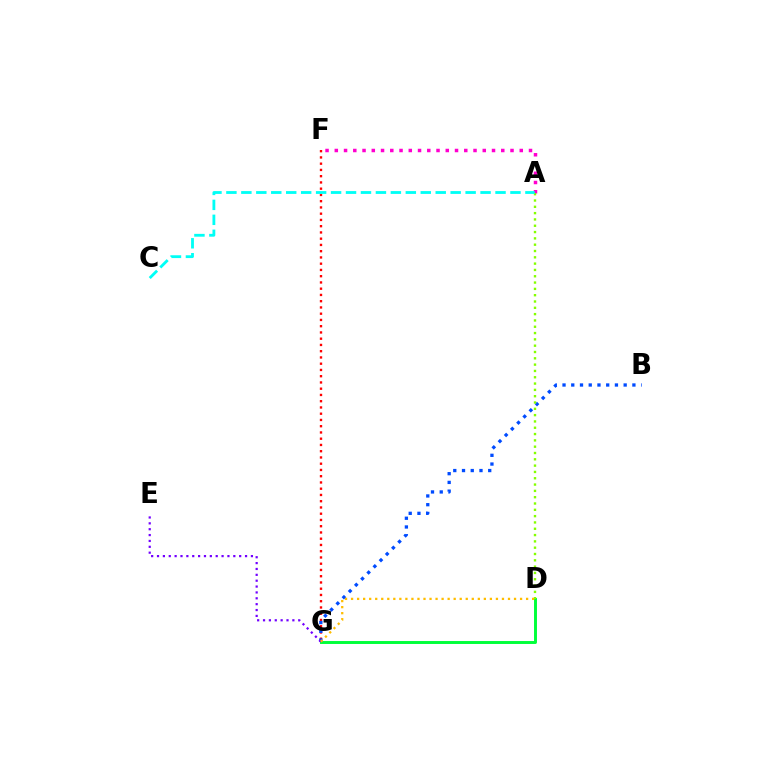{('A', 'F'): [{'color': '#ff00cf', 'line_style': 'dotted', 'thickness': 2.51}], ('F', 'G'): [{'color': '#ff0000', 'line_style': 'dotted', 'thickness': 1.7}], ('D', 'G'): [{'color': '#00ff39', 'line_style': 'solid', 'thickness': 2.12}, {'color': '#ffbd00', 'line_style': 'dotted', 'thickness': 1.64}], ('B', 'G'): [{'color': '#004bff', 'line_style': 'dotted', 'thickness': 2.37}], ('A', 'D'): [{'color': '#84ff00', 'line_style': 'dotted', 'thickness': 1.72}], ('A', 'C'): [{'color': '#00fff6', 'line_style': 'dashed', 'thickness': 2.03}], ('E', 'G'): [{'color': '#7200ff', 'line_style': 'dotted', 'thickness': 1.59}]}